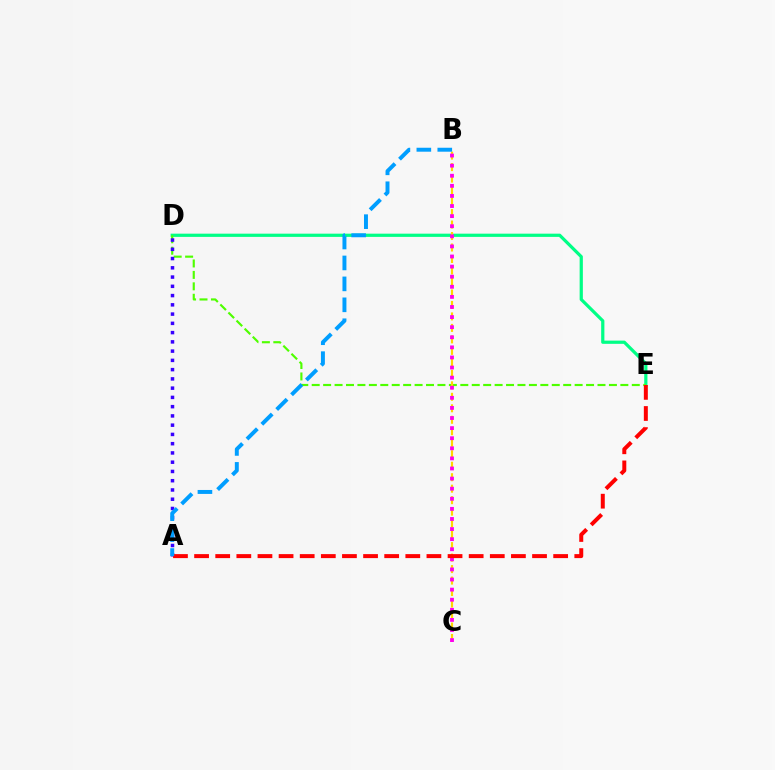{('D', 'E'): [{'color': '#00ff86', 'line_style': 'solid', 'thickness': 2.32}, {'color': '#4fff00', 'line_style': 'dashed', 'thickness': 1.55}], ('B', 'C'): [{'color': '#ffd500', 'line_style': 'dashed', 'thickness': 1.56}, {'color': '#ff00ed', 'line_style': 'dotted', 'thickness': 2.74}], ('A', 'D'): [{'color': '#3700ff', 'line_style': 'dotted', 'thickness': 2.51}], ('A', 'E'): [{'color': '#ff0000', 'line_style': 'dashed', 'thickness': 2.87}], ('A', 'B'): [{'color': '#009eff', 'line_style': 'dashed', 'thickness': 2.84}]}